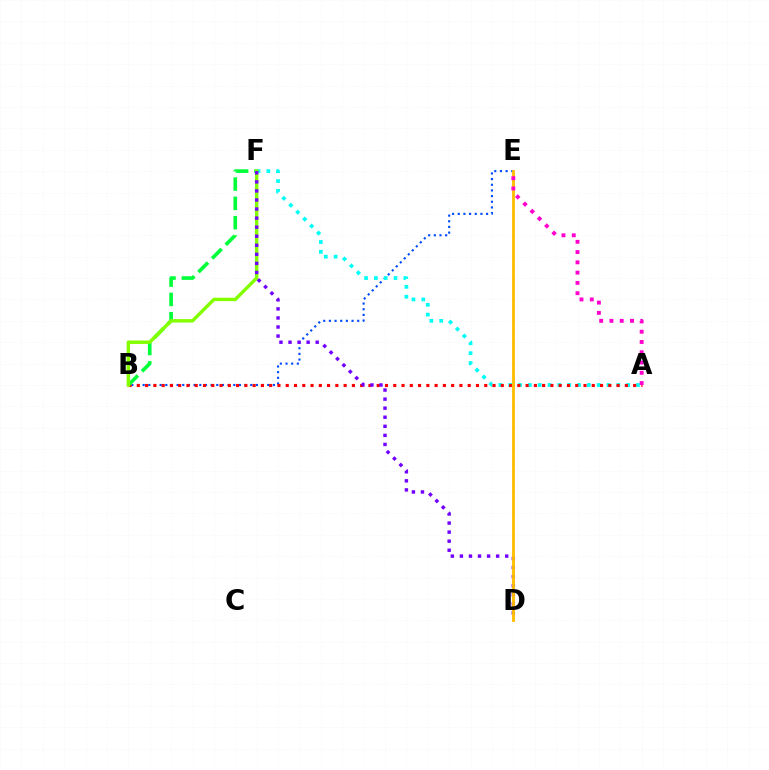{('B', 'E'): [{'color': '#004bff', 'line_style': 'dotted', 'thickness': 1.54}], ('A', 'F'): [{'color': '#00fff6', 'line_style': 'dotted', 'thickness': 2.67}], ('A', 'B'): [{'color': '#ff0000', 'line_style': 'dotted', 'thickness': 2.25}], ('B', 'F'): [{'color': '#00ff39', 'line_style': 'dashed', 'thickness': 2.62}, {'color': '#84ff00', 'line_style': 'solid', 'thickness': 2.48}], ('D', 'F'): [{'color': '#7200ff', 'line_style': 'dotted', 'thickness': 2.46}], ('D', 'E'): [{'color': '#ffbd00', 'line_style': 'solid', 'thickness': 2.04}], ('A', 'E'): [{'color': '#ff00cf', 'line_style': 'dotted', 'thickness': 2.79}]}